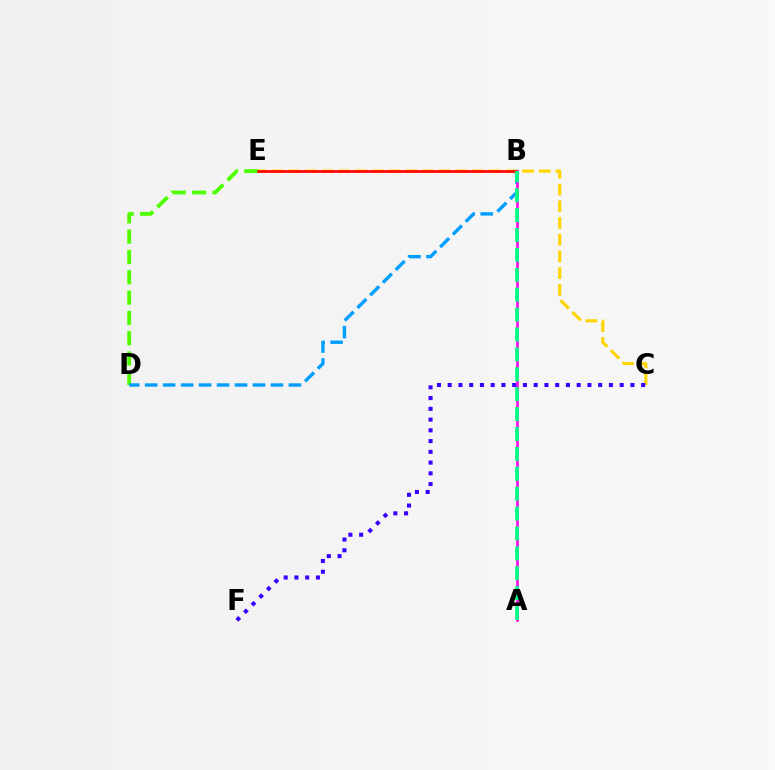{('D', 'E'): [{'color': '#4fff00', 'line_style': 'dashed', 'thickness': 2.76}], ('B', 'D'): [{'color': '#009eff', 'line_style': 'dashed', 'thickness': 2.44}], ('C', 'E'): [{'color': '#ffd500', 'line_style': 'dashed', 'thickness': 2.27}], ('B', 'E'): [{'color': '#ff0000', 'line_style': 'solid', 'thickness': 1.93}], ('A', 'B'): [{'color': '#ff00ed', 'line_style': 'solid', 'thickness': 1.85}, {'color': '#00ff86', 'line_style': 'dashed', 'thickness': 2.7}], ('C', 'F'): [{'color': '#3700ff', 'line_style': 'dotted', 'thickness': 2.92}]}